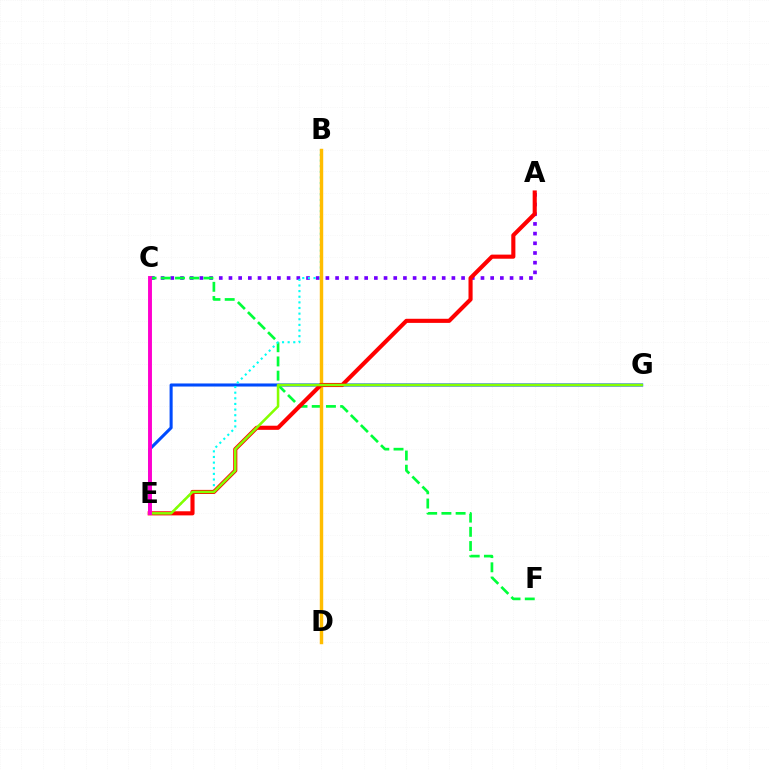{('E', 'G'): [{'color': '#004bff', 'line_style': 'solid', 'thickness': 2.21}, {'color': '#84ff00', 'line_style': 'solid', 'thickness': 1.84}], ('A', 'C'): [{'color': '#7200ff', 'line_style': 'dotted', 'thickness': 2.63}], ('C', 'F'): [{'color': '#00ff39', 'line_style': 'dashed', 'thickness': 1.93}], ('B', 'E'): [{'color': '#00fff6', 'line_style': 'dotted', 'thickness': 1.53}], ('B', 'D'): [{'color': '#ffbd00', 'line_style': 'solid', 'thickness': 2.47}], ('A', 'E'): [{'color': '#ff0000', 'line_style': 'solid', 'thickness': 2.96}], ('C', 'E'): [{'color': '#ff00cf', 'line_style': 'solid', 'thickness': 2.82}]}